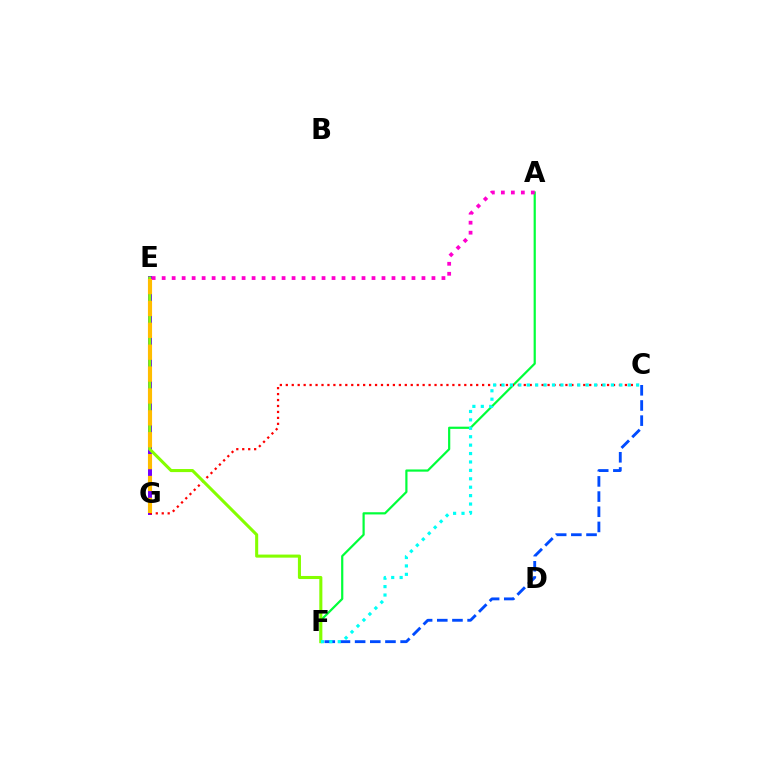{('A', 'F'): [{'color': '#00ff39', 'line_style': 'solid', 'thickness': 1.59}], ('E', 'G'): [{'color': '#7200ff', 'line_style': 'solid', 'thickness': 2.87}, {'color': '#ffbd00', 'line_style': 'dashed', 'thickness': 2.97}], ('C', 'G'): [{'color': '#ff0000', 'line_style': 'dotted', 'thickness': 1.62}], ('E', 'F'): [{'color': '#84ff00', 'line_style': 'solid', 'thickness': 2.21}], ('A', 'E'): [{'color': '#ff00cf', 'line_style': 'dotted', 'thickness': 2.71}], ('C', 'F'): [{'color': '#004bff', 'line_style': 'dashed', 'thickness': 2.06}, {'color': '#00fff6', 'line_style': 'dotted', 'thickness': 2.29}]}